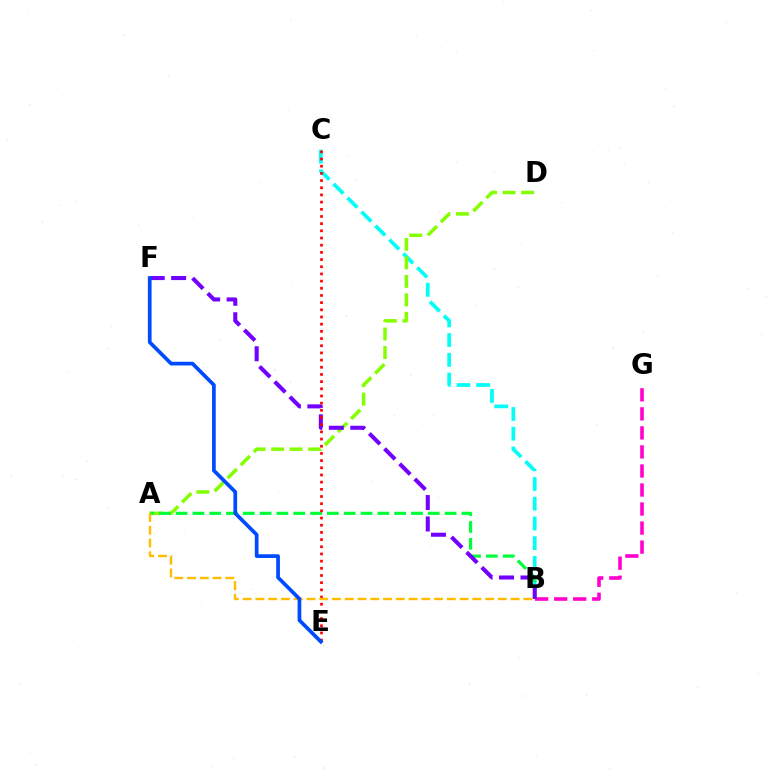{('B', 'C'): [{'color': '#00fff6', 'line_style': 'dashed', 'thickness': 2.68}], ('A', 'D'): [{'color': '#84ff00', 'line_style': 'dashed', 'thickness': 2.51}], ('B', 'G'): [{'color': '#ff00cf', 'line_style': 'dashed', 'thickness': 2.59}], ('A', 'B'): [{'color': '#00ff39', 'line_style': 'dashed', 'thickness': 2.28}, {'color': '#ffbd00', 'line_style': 'dashed', 'thickness': 1.73}], ('B', 'F'): [{'color': '#7200ff', 'line_style': 'dashed', 'thickness': 2.91}], ('C', 'E'): [{'color': '#ff0000', 'line_style': 'dotted', 'thickness': 1.95}], ('E', 'F'): [{'color': '#004bff', 'line_style': 'solid', 'thickness': 2.67}]}